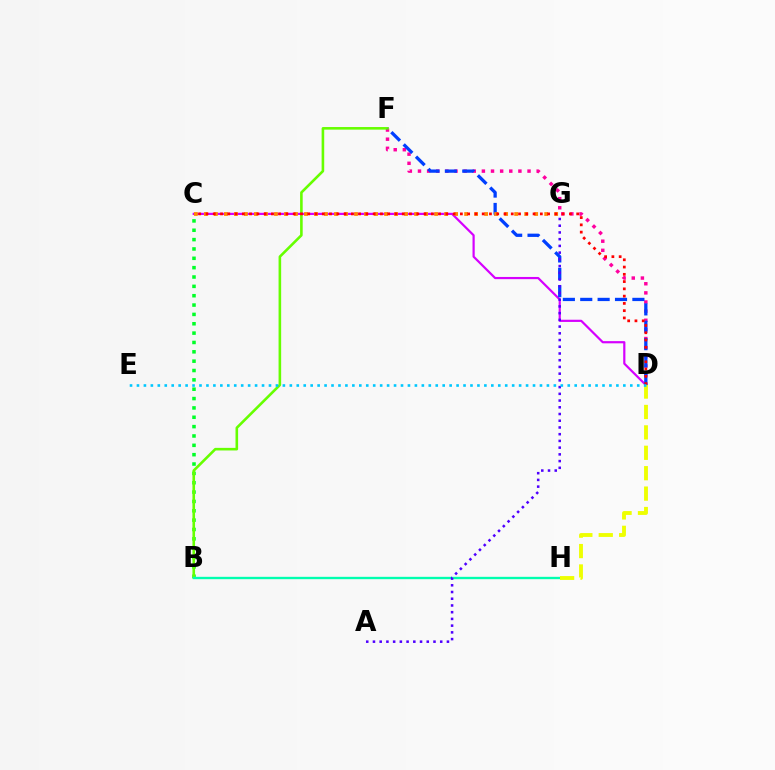{('D', 'F'): [{'color': '#ff00a0', 'line_style': 'dotted', 'thickness': 2.48}, {'color': '#003fff', 'line_style': 'dashed', 'thickness': 2.36}], ('B', 'C'): [{'color': '#00ff27', 'line_style': 'dotted', 'thickness': 2.54}], ('B', 'F'): [{'color': '#66ff00', 'line_style': 'solid', 'thickness': 1.87}], ('C', 'D'): [{'color': '#d600ff', 'line_style': 'solid', 'thickness': 1.58}, {'color': '#ff0000', 'line_style': 'dotted', 'thickness': 1.97}], ('C', 'G'): [{'color': '#ff8800', 'line_style': 'dotted', 'thickness': 2.72}], ('B', 'H'): [{'color': '#00ffaf', 'line_style': 'solid', 'thickness': 1.69}], ('A', 'G'): [{'color': '#4f00ff', 'line_style': 'dotted', 'thickness': 1.83}], ('D', 'H'): [{'color': '#eeff00', 'line_style': 'dashed', 'thickness': 2.77}], ('D', 'E'): [{'color': '#00c7ff', 'line_style': 'dotted', 'thickness': 1.89}]}